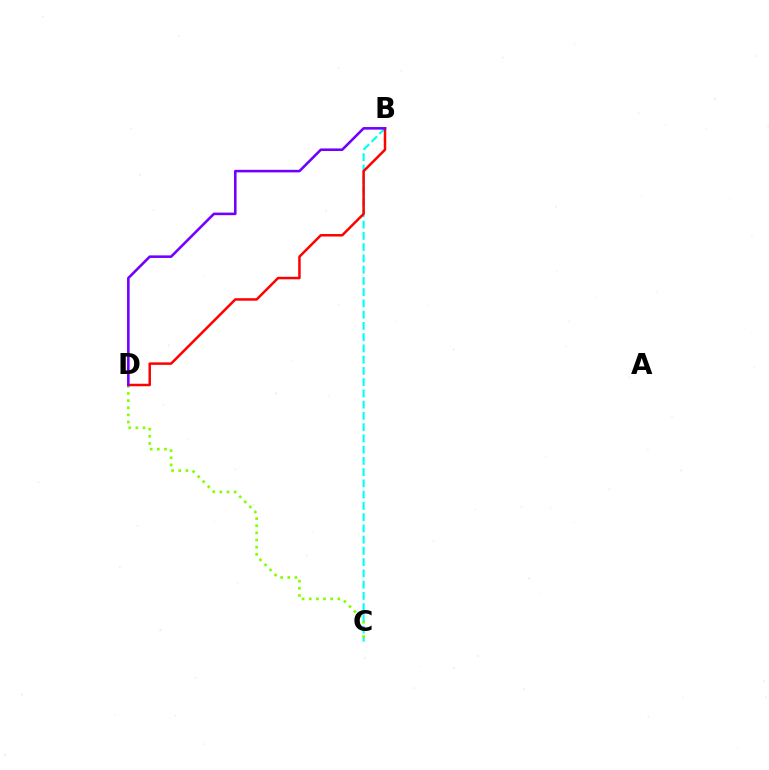{('B', 'C'): [{'color': '#00fff6', 'line_style': 'dashed', 'thickness': 1.53}], ('C', 'D'): [{'color': '#84ff00', 'line_style': 'dotted', 'thickness': 1.94}], ('B', 'D'): [{'color': '#ff0000', 'line_style': 'solid', 'thickness': 1.79}, {'color': '#7200ff', 'line_style': 'solid', 'thickness': 1.86}]}